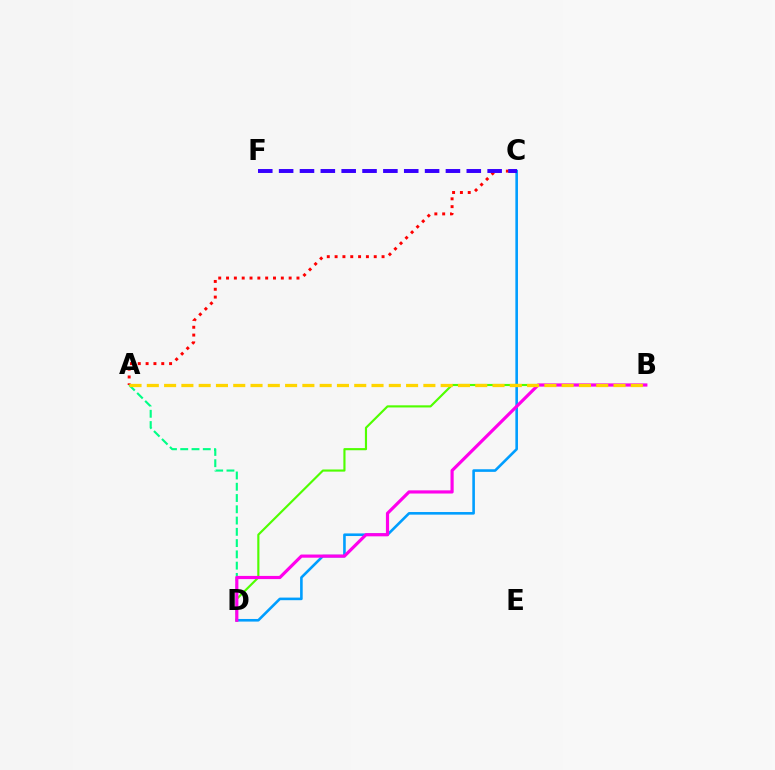{('C', 'D'): [{'color': '#009eff', 'line_style': 'solid', 'thickness': 1.88}], ('B', 'D'): [{'color': '#4fff00', 'line_style': 'solid', 'thickness': 1.54}, {'color': '#ff00ed', 'line_style': 'solid', 'thickness': 2.28}], ('A', 'C'): [{'color': '#ff0000', 'line_style': 'dotted', 'thickness': 2.13}], ('A', 'D'): [{'color': '#00ff86', 'line_style': 'dashed', 'thickness': 1.53}], ('C', 'F'): [{'color': '#3700ff', 'line_style': 'dashed', 'thickness': 2.83}], ('A', 'B'): [{'color': '#ffd500', 'line_style': 'dashed', 'thickness': 2.35}]}